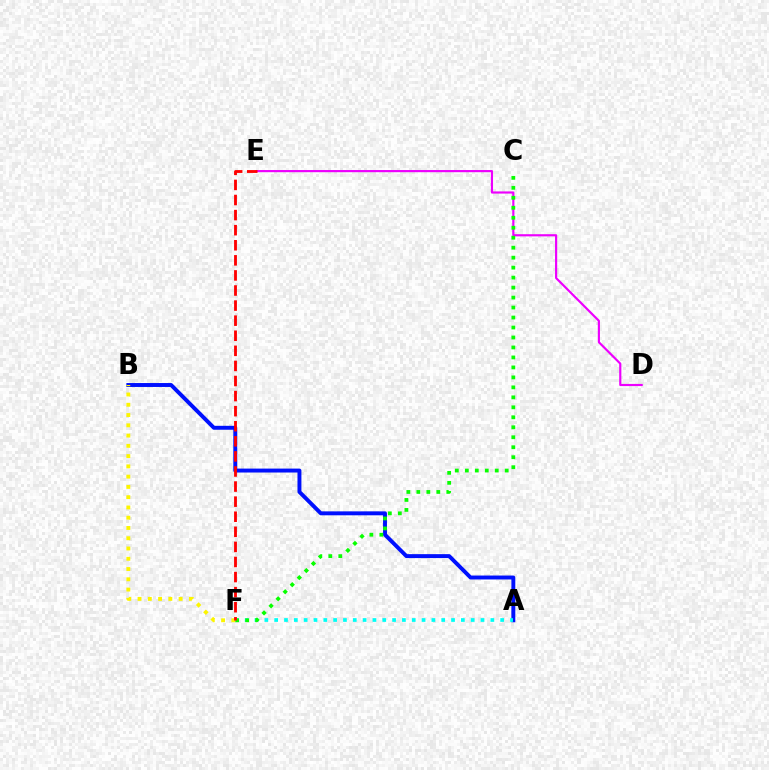{('D', 'E'): [{'color': '#ee00ff', 'line_style': 'solid', 'thickness': 1.56}], ('A', 'B'): [{'color': '#0010ff', 'line_style': 'solid', 'thickness': 2.83}], ('A', 'F'): [{'color': '#00fff6', 'line_style': 'dotted', 'thickness': 2.67}], ('C', 'F'): [{'color': '#08ff00', 'line_style': 'dotted', 'thickness': 2.71}], ('B', 'F'): [{'color': '#fcf500', 'line_style': 'dotted', 'thickness': 2.79}], ('E', 'F'): [{'color': '#ff0000', 'line_style': 'dashed', 'thickness': 2.05}]}